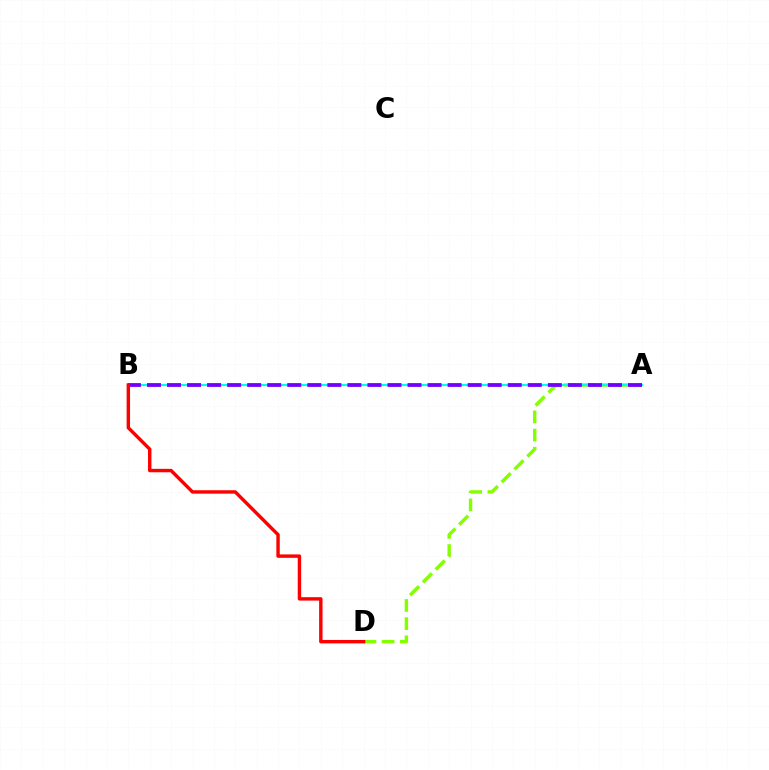{('A', 'D'): [{'color': '#84ff00', 'line_style': 'dashed', 'thickness': 2.47}], ('A', 'B'): [{'color': '#00fff6', 'line_style': 'solid', 'thickness': 1.52}, {'color': '#7200ff', 'line_style': 'dashed', 'thickness': 2.72}], ('B', 'D'): [{'color': '#ff0000', 'line_style': 'solid', 'thickness': 2.46}]}